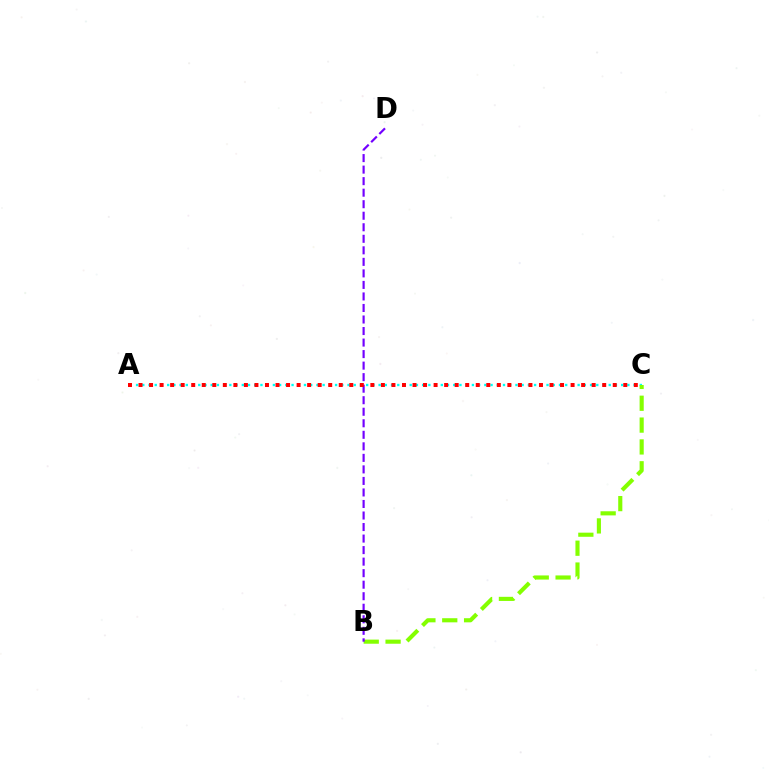{('A', 'C'): [{'color': '#00fff6', 'line_style': 'dotted', 'thickness': 1.69}, {'color': '#ff0000', 'line_style': 'dotted', 'thickness': 2.86}], ('B', 'C'): [{'color': '#84ff00', 'line_style': 'dashed', 'thickness': 2.97}], ('B', 'D'): [{'color': '#7200ff', 'line_style': 'dashed', 'thickness': 1.57}]}